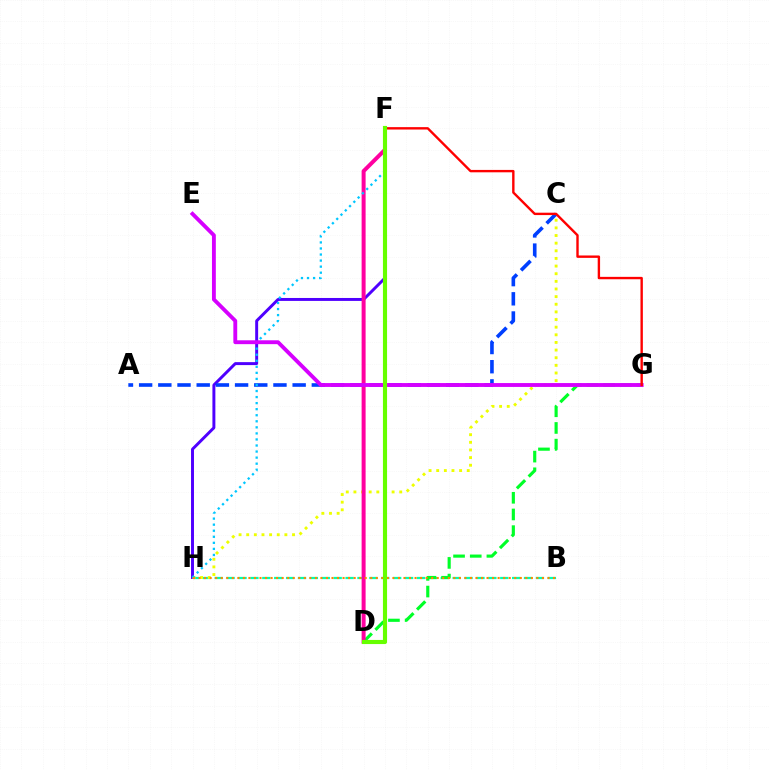{('F', 'H'): [{'color': '#4f00ff', 'line_style': 'solid', 'thickness': 2.12}, {'color': '#00c7ff', 'line_style': 'dotted', 'thickness': 1.65}], ('B', 'H'): [{'color': '#00ffaf', 'line_style': 'dashed', 'thickness': 1.62}, {'color': '#ff8800', 'line_style': 'dotted', 'thickness': 1.5}], ('D', 'G'): [{'color': '#00ff27', 'line_style': 'dashed', 'thickness': 2.27}], ('A', 'C'): [{'color': '#003fff', 'line_style': 'dashed', 'thickness': 2.61}], ('C', 'H'): [{'color': '#eeff00', 'line_style': 'dotted', 'thickness': 2.07}], ('D', 'F'): [{'color': '#ff00a0', 'line_style': 'solid', 'thickness': 2.87}, {'color': '#66ff00', 'line_style': 'solid', 'thickness': 2.97}], ('E', 'G'): [{'color': '#d600ff', 'line_style': 'solid', 'thickness': 2.78}], ('F', 'G'): [{'color': '#ff0000', 'line_style': 'solid', 'thickness': 1.72}]}